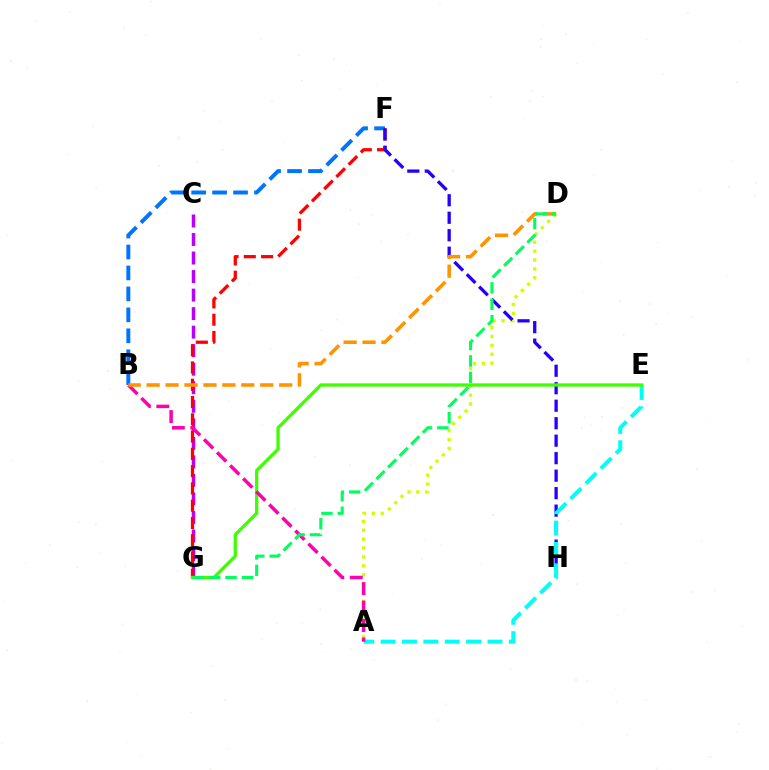{('A', 'D'): [{'color': '#d1ff00', 'line_style': 'dotted', 'thickness': 2.42}], ('C', 'G'): [{'color': '#b900ff', 'line_style': 'dashed', 'thickness': 2.52}], ('B', 'F'): [{'color': '#0074ff', 'line_style': 'dashed', 'thickness': 2.85}], ('F', 'G'): [{'color': '#ff0000', 'line_style': 'dashed', 'thickness': 2.35}], ('F', 'H'): [{'color': '#2500ff', 'line_style': 'dashed', 'thickness': 2.38}], ('A', 'E'): [{'color': '#00fff6', 'line_style': 'dashed', 'thickness': 2.9}], ('E', 'G'): [{'color': '#3dff00', 'line_style': 'solid', 'thickness': 2.35}], ('A', 'B'): [{'color': '#ff00ac', 'line_style': 'dashed', 'thickness': 2.51}], ('B', 'D'): [{'color': '#ff9400', 'line_style': 'dashed', 'thickness': 2.57}], ('D', 'G'): [{'color': '#00ff5c', 'line_style': 'dashed', 'thickness': 2.23}]}